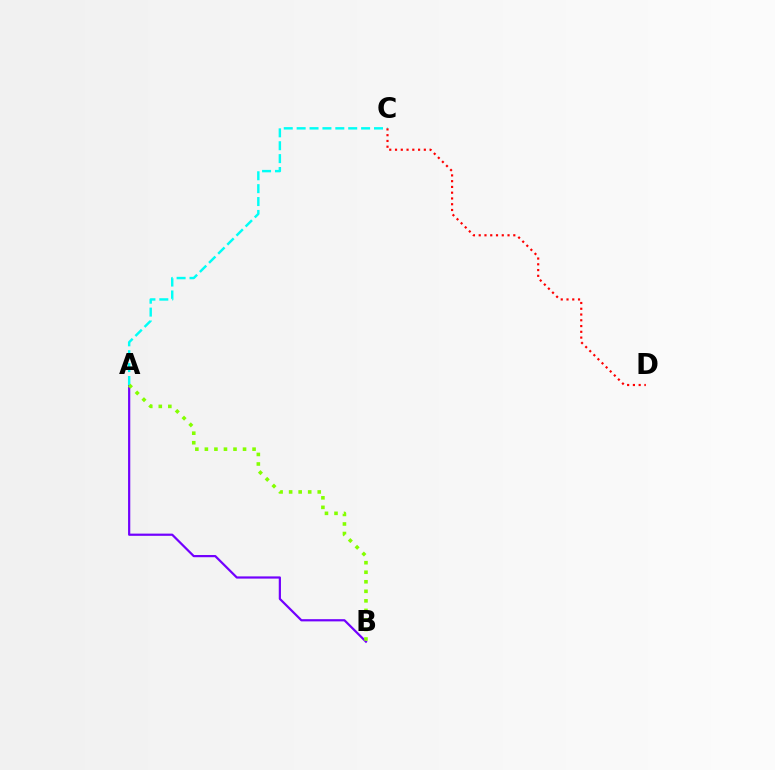{('A', 'B'): [{'color': '#7200ff', 'line_style': 'solid', 'thickness': 1.59}, {'color': '#84ff00', 'line_style': 'dotted', 'thickness': 2.59}], ('A', 'C'): [{'color': '#00fff6', 'line_style': 'dashed', 'thickness': 1.75}], ('C', 'D'): [{'color': '#ff0000', 'line_style': 'dotted', 'thickness': 1.57}]}